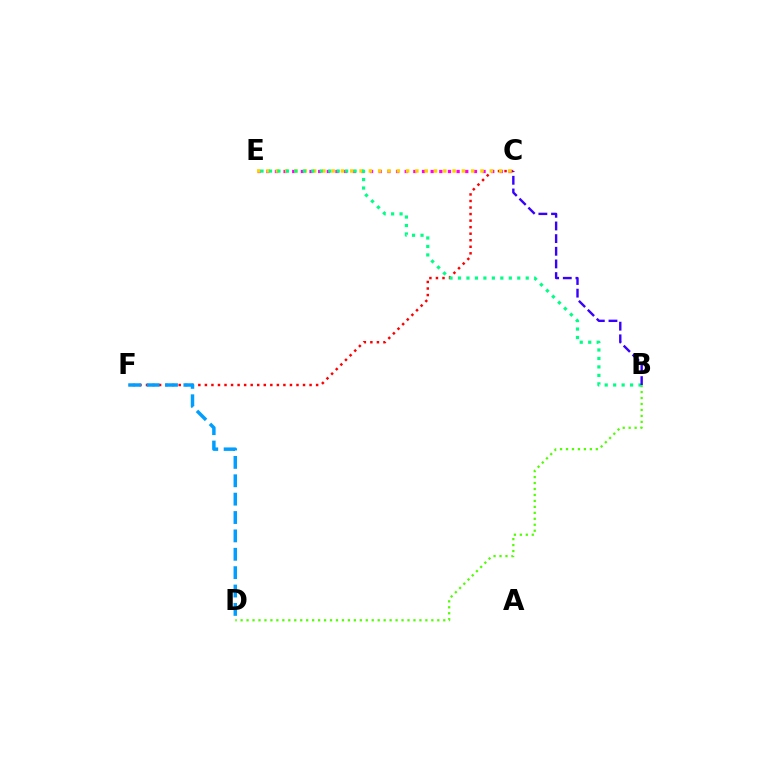{('C', 'F'): [{'color': '#ff0000', 'line_style': 'dotted', 'thickness': 1.78}], ('C', 'E'): [{'color': '#ff00ed', 'line_style': 'dotted', 'thickness': 2.35}, {'color': '#ffd500', 'line_style': 'dotted', 'thickness': 2.53}], ('B', 'D'): [{'color': '#4fff00', 'line_style': 'dotted', 'thickness': 1.62}], ('D', 'F'): [{'color': '#009eff', 'line_style': 'dashed', 'thickness': 2.5}], ('B', 'E'): [{'color': '#00ff86', 'line_style': 'dotted', 'thickness': 2.3}], ('B', 'C'): [{'color': '#3700ff', 'line_style': 'dashed', 'thickness': 1.72}]}